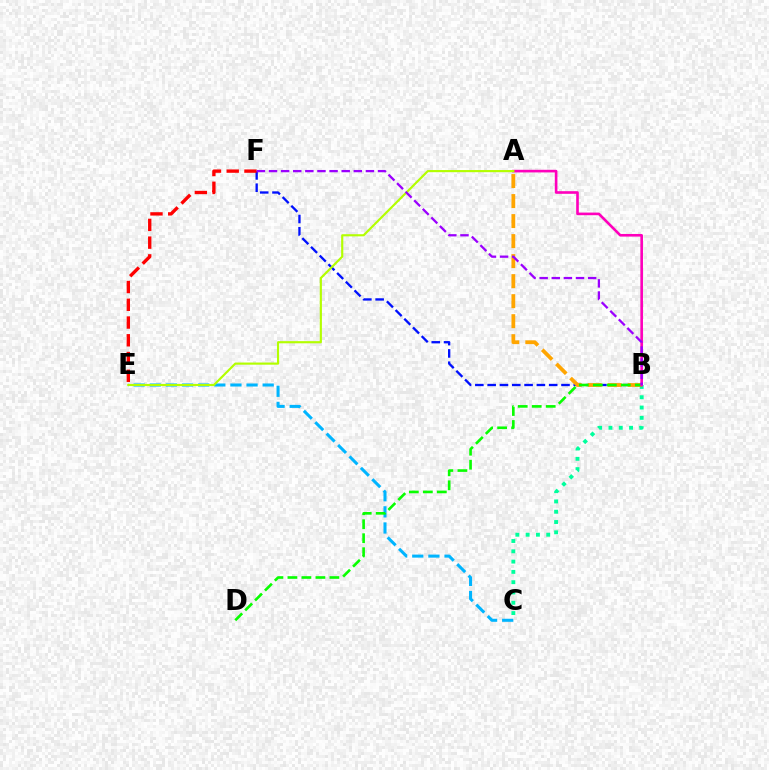{('C', 'E'): [{'color': '#00b5ff', 'line_style': 'dashed', 'thickness': 2.19}], ('B', 'C'): [{'color': '#00ff9d', 'line_style': 'dotted', 'thickness': 2.8}], ('B', 'F'): [{'color': '#0010ff', 'line_style': 'dashed', 'thickness': 1.67}, {'color': '#9b00ff', 'line_style': 'dashed', 'thickness': 1.65}], ('A', 'B'): [{'color': '#ffa500', 'line_style': 'dashed', 'thickness': 2.72}, {'color': '#ff00bd', 'line_style': 'solid', 'thickness': 1.89}], ('B', 'D'): [{'color': '#08ff00', 'line_style': 'dashed', 'thickness': 1.9}], ('E', 'F'): [{'color': '#ff0000', 'line_style': 'dashed', 'thickness': 2.41}], ('A', 'E'): [{'color': '#b3ff00', 'line_style': 'solid', 'thickness': 1.55}]}